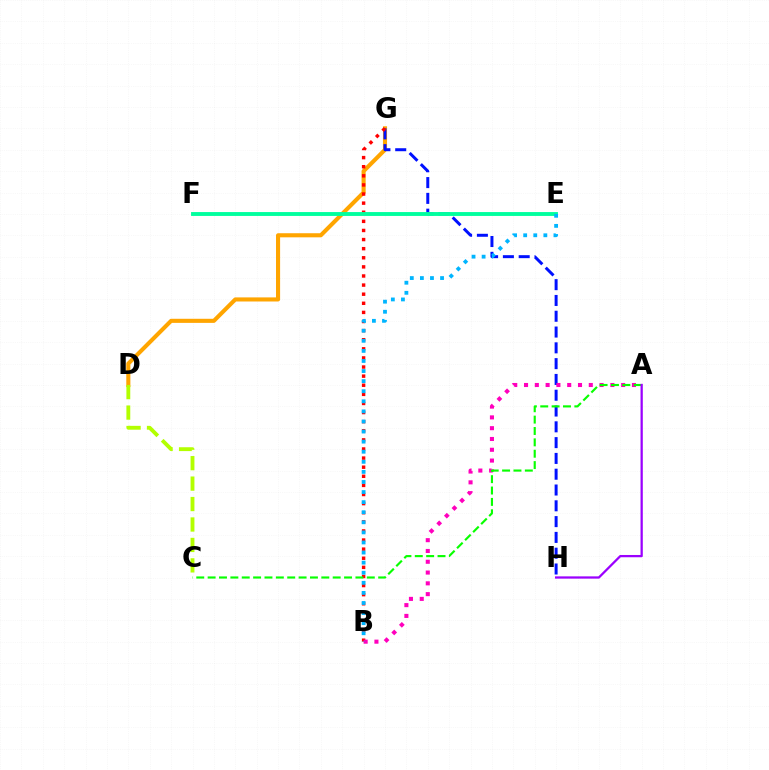{('D', 'G'): [{'color': '#ffa500', 'line_style': 'solid', 'thickness': 2.95}], ('G', 'H'): [{'color': '#0010ff', 'line_style': 'dashed', 'thickness': 2.15}], ('B', 'G'): [{'color': '#ff0000', 'line_style': 'dotted', 'thickness': 2.47}], ('A', 'B'): [{'color': '#ff00bd', 'line_style': 'dotted', 'thickness': 2.93}], ('C', 'D'): [{'color': '#b3ff00', 'line_style': 'dashed', 'thickness': 2.78}], ('E', 'F'): [{'color': '#00ff9d', 'line_style': 'solid', 'thickness': 2.79}], ('A', 'C'): [{'color': '#08ff00', 'line_style': 'dashed', 'thickness': 1.54}], ('B', 'E'): [{'color': '#00b5ff', 'line_style': 'dotted', 'thickness': 2.74}], ('A', 'H'): [{'color': '#9b00ff', 'line_style': 'solid', 'thickness': 1.63}]}